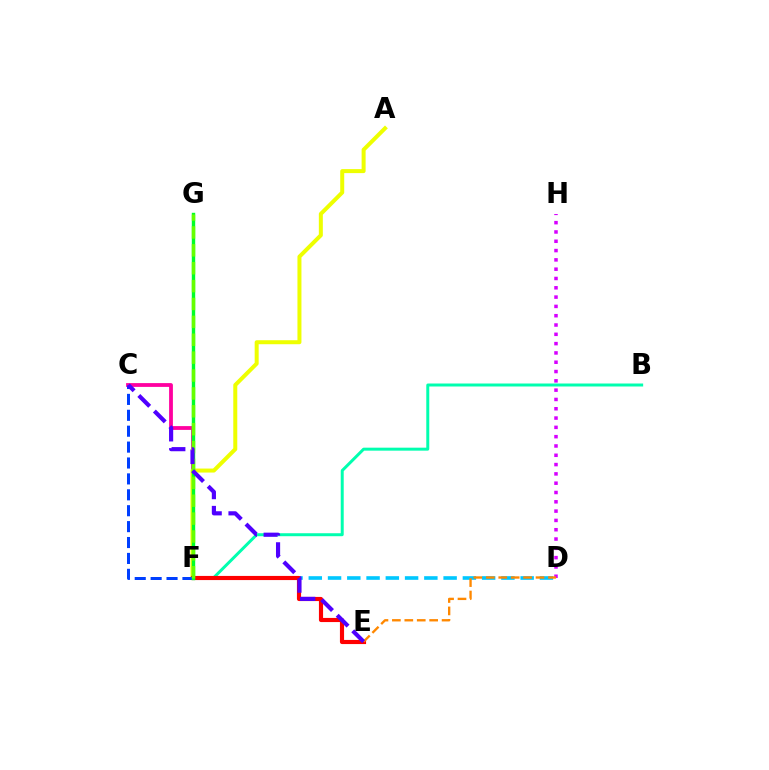{('D', 'F'): [{'color': '#00c7ff', 'line_style': 'dashed', 'thickness': 2.62}], ('D', 'H'): [{'color': '#d600ff', 'line_style': 'dotted', 'thickness': 2.53}], ('C', 'F'): [{'color': '#ff00a0', 'line_style': 'solid', 'thickness': 2.74}, {'color': '#003fff', 'line_style': 'dashed', 'thickness': 2.16}], ('B', 'F'): [{'color': '#00ffaf', 'line_style': 'solid', 'thickness': 2.15}], ('A', 'F'): [{'color': '#eeff00', 'line_style': 'solid', 'thickness': 2.88}], ('E', 'F'): [{'color': '#ff0000', 'line_style': 'solid', 'thickness': 2.98}], ('F', 'G'): [{'color': '#00ff27', 'line_style': 'solid', 'thickness': 2.45}, {'color': '#66ff00', 'line_style': 'dashed', 'thickness': 2.43}], ('D', 'E'): [{'color': '#ff8800', 'line_style': 'dashed', 'thickness': 1.69}], ('C', 'E'): [{'color': '#4f00ff', 'line_style': 'dashed', 'thickness': 2.99}]}